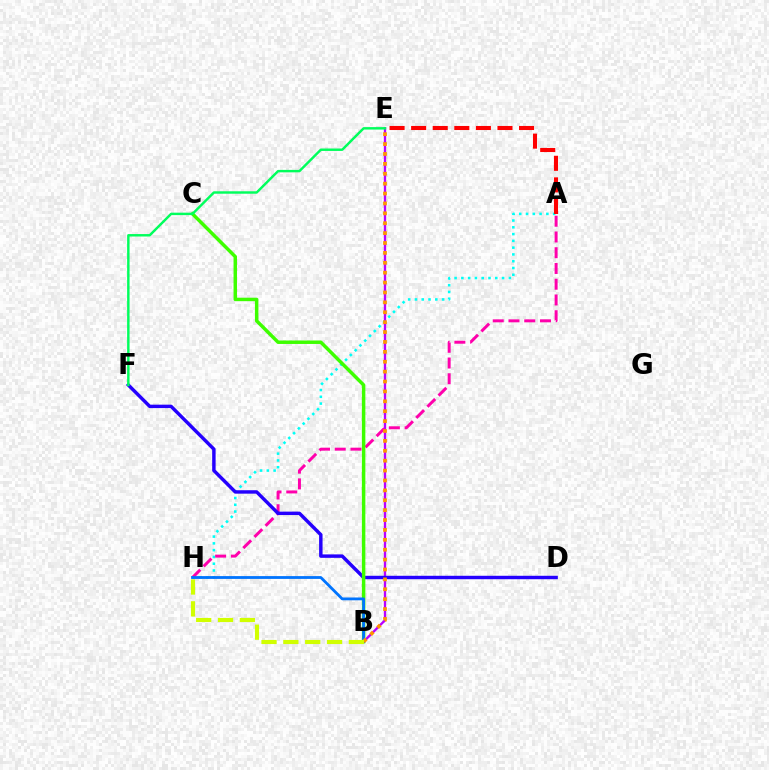{('A', 'H'): [{'color': '#00fff6', 'line_style': 'dotted', 'thickness': 1.84}, {'color': '#ff00ac', 'line_style': 'dashed', 'thickness': 2.14}], ('B', 'E'): [{'color': '#b900ff', 'line_style': 'solid', 'thickness': 1.68}, {'color': '#ff9400', 'line_style': 'dotted', 'thickness': 2.69}], ('D', 'F'): [{'color': '#2500ff', 'line_style': 'solid', 'thickness': 2.48}], ('A', 'E'): [{'color': '#ff0000', 'line_style': 'dashed', 'thickness': 2.93}], ('B', 'C'): [{'color': '#3dff00', 'line_style': 'solid', 'thickness': 2.5}], ('E', 'F'): [{'color': '#00ff5c', 'line_style': 'solid', 'thickness': 1.76}], ('B', 'H'): [{'color': '#0074ff', 'line_style': 'solid', 'thickness': 2.02}, {'color': '#d1ff00', 'line_style': 'dashed', 'thickness': 2.97}]}